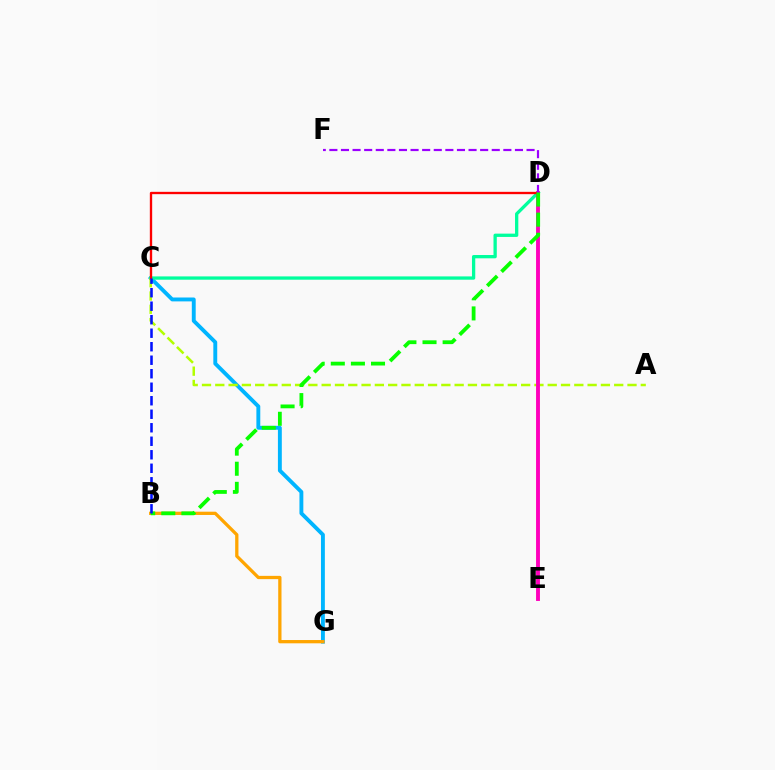{('C', 'G'): [{'color': '#00b5ff', 'line_style': 'solid', 'thickness': 2.8}], ('C', 'D'): [{'color': '#00ff9d', 'line_style': 'solid', 'thickness': 2.37}, {'color': '#ff0000', 'line_style': 'solid', 'thickness': 1.68}], ('A', 'C'): [{'color': '#b3ff00', 'line_style': 'dashed', 'thickness': 1.81}], ('B', 'G'): [{'color': '#ffa500', 'line_style': 'solid', 'thickness': 2.36}], ('D', 'E'): [{'color': '#ff00bd', 'line_style': 'solid', 'thickness': 2.79}], ('D', 'F'): [{'color': '#9b00ff', 'line_style': 'dashed', 'thickness': 1.58}], ('B', 'D'): [{'color': '#08ff00', 'line_style': 'dashed', 'thickness': 2.73}], ('B', 'C'): [{'color': '#0010ff', 'line_style': 'dashed', 'thickness': 1.83}]}